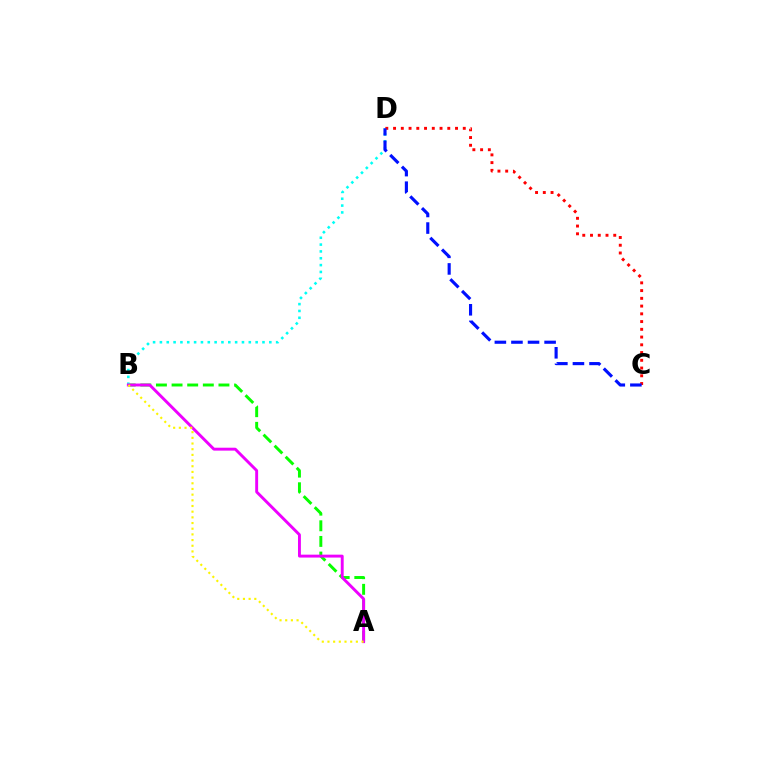{('A', 'B'): [{'color': '#08ff00', 'line_style': 'dashed', 'thickness': 2.12}, {'color': '#ee00ff', 'line_style': 'solid', 'thickness': 2.09}, {'color': '#fcf500', 'line_style': 'dotted', 'thickness': 1.54}], ('B', 'D'): [{'color': '#00fff6', 'line_style': 'dotted', 'thickness': 1.86}], ('C', 'D'): [{'color': '#ff0000', 'line_style': 'dotted', 'thickness': 2.1}, {'color': '#0010ff', 'line_style': 'dashed', 'thickness': 2.25}]}